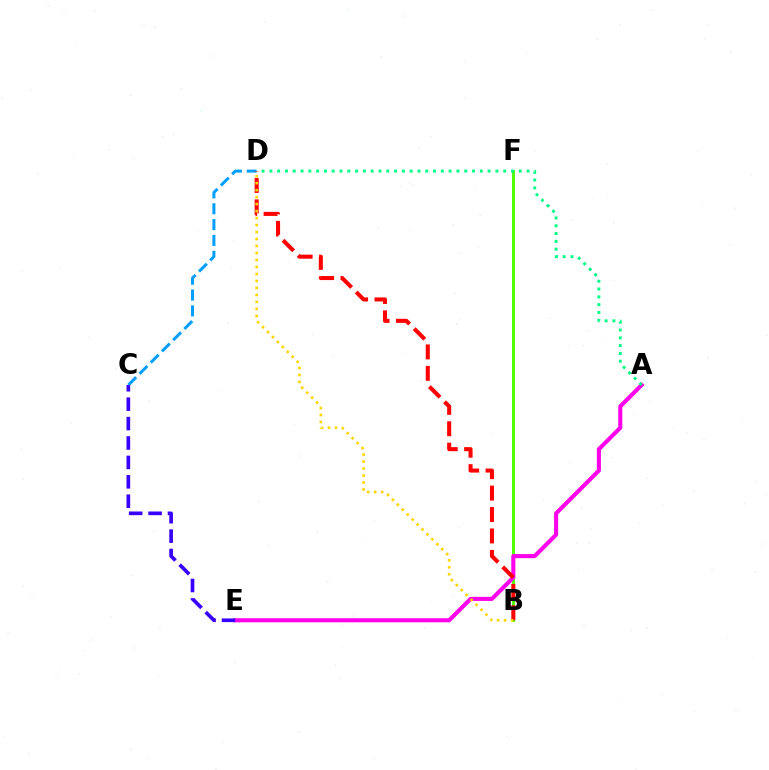{('B', 'F'): [{'color': '#4fff00', 'line_style': 'solid', 'thickness': 2.12}], ('A', 'E'): [{'color': '#ff00ed', 'line_style': 'solid', 'thickness': 2.94}], ('C', 'D'): [{'color': '#009eff', 'line_style': 'dashed', 'thickness': 2.15}], ('A', 'D'): [{'color': '#00ff86', 'line_style': 'dotted', 'thickness': 2.12}], ('B', 'D'): [{'color': '#ff0000', 'line_style': 'dashed', 'thickness': 2.91}, {'color': '#ffd500', 'line_style': 'dotted', 'thickness': 1.9}], ('C', 'E'): [{'color': '#3700ff', 'line_style': 'dashed', 'thickness': 2.64}]}